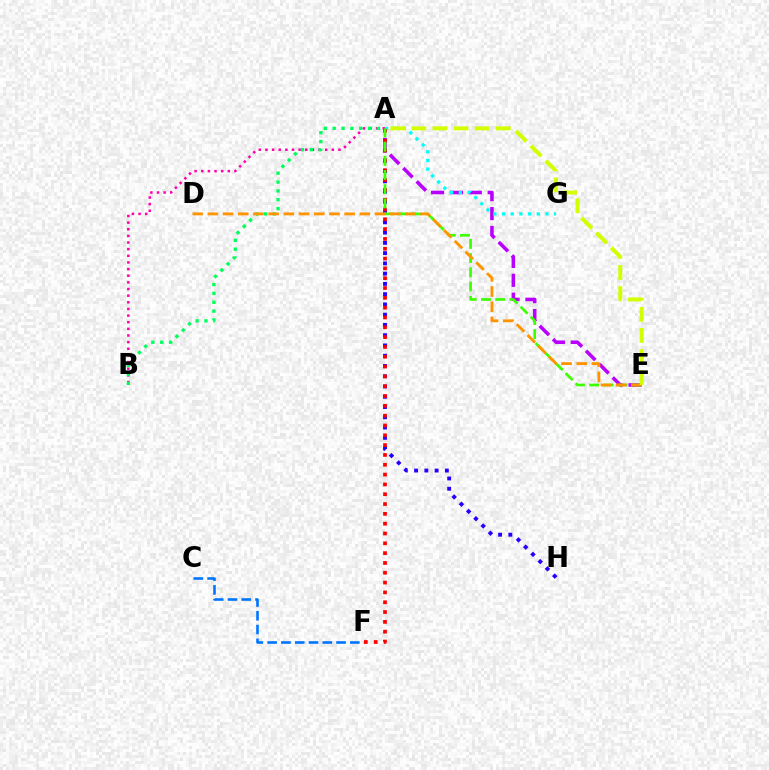{('A', 'H'): [{'color': '#2500ff', 'line_style': 'dotted', 'thickness': 2.79}], ('A', 'E'): [{'color': '#b900ff', 'line_style': 'dashed', 'thickness': 2.57}, {'color': '#3dff00', 'line_style': 'dashed', 'thickness': 1.93}, {'color': '#d1ff00', 'line_style': 'dashed', 'thickness': 2.87}], ('A', 'G'): [{'color': '#00fff6', 'line_style': 'dotted', 'thickness': 2.36}], ('C', 'F'): [{'color': '#0074ff', 'line_style': 'dashed', 'thickness': 1.87}], ('A', 'B'): [{'color': '#ff00ac', 'line_style': 'dotted', 'thickness': 1.8}, {'color': '#00ff5c', 'line_style': 'dotted', 'thickness': 2.4}], ('A', 'F'): [{'color': '#ff0000', 'line_style': 'dotted', 'thickness': 2.67}], ('D', 'E'): [{'color': '#ff9400', 'line_style': 'dashed', 'thickness': 2.06}]}